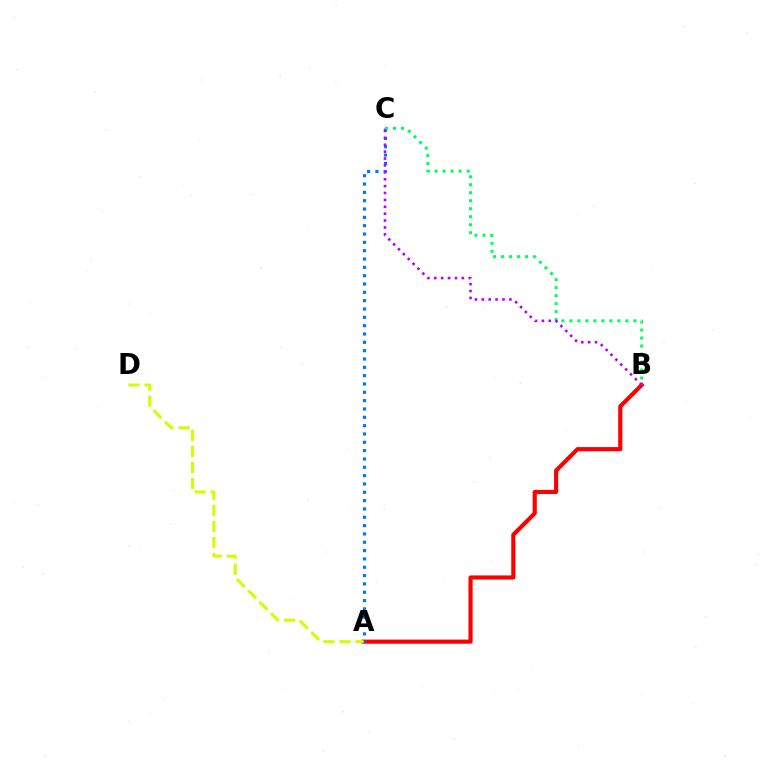{('A', 'B'): [{'color': '#ff0000', 'line_style': 'solid', 'thickness': 2.99}], ('A', 'C'): [{'color': '#0074ff', 'line_style': 'dotted', 'thickness': 2.26}], ('B', 'C'): [{'color': '#00ff5c', 'line_style': 'dotted', 'thickness': 2.17}, {'color': '#b900ff', 'line_style': 'dotted', 'thickness': 1.87}], ('A', 'D'): [{'color': '#d1ff00', 'line_style': 'dashed', 'thickness': 2.18}]}